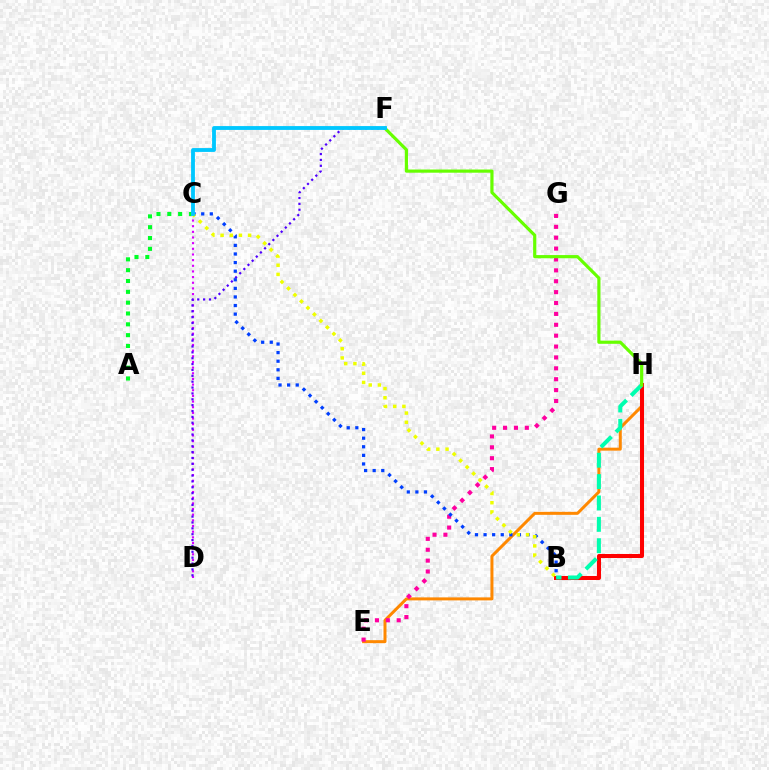{('C', 'D'): [{'color': '#d600ff', 'line_style': 'dotted', 'thickness': 1.54}], ('E', 'H'): [{'color': '#ff8800', 'line_style': 'solid', 'thickness': 2.16}], ('B', 'H'): [{'color': '#ff0000', 'line_style': 'solid', 'thickness': 2.91}, {'color': '#00ffaf', 'line_style': 'dashed', 'thickness': 2.9}], ('E', 'G'): [{'color': '#ff00a0', 'line_style': 'dotted', 'thickness': 2.96}], ('A', 'C'): [{'color': '#00ff27', 'line_style': 'dotted', 'thickness': 2.94}], ('F', 'H'): [{'color': '#66ff00', 'line_style': 'solid', 'thickness': 2.29}], ('B', 'C'): [{'color': '#003fff', 'line_style': 'dotted', 'thickness': 2.33}, {'color': '#eeff00', 'line_style': 'dotted', 'thickness': 2.49}], ('D', 'F'): [{'color': '#4f00ff', 'line_style': 'dotted', 'thickness': 1.59}], ('C', 'F'): [{'color': '#00c7ff', 'line_style': 'solid', 'thickness': 2.76}]}